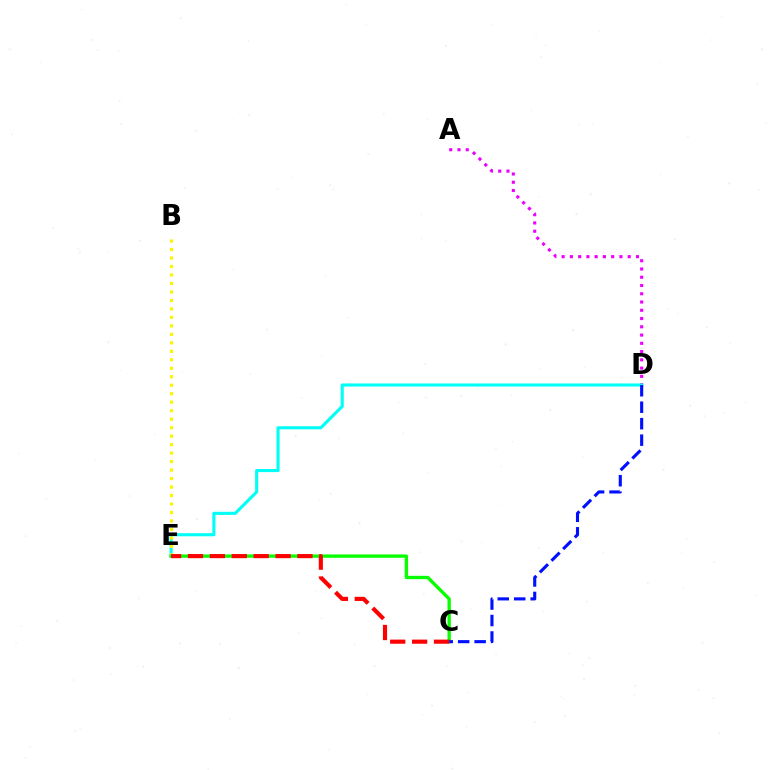{('A', 'D'): [{'color': '#ee00ff', 'line_style': 'dotted', 'thickness': 2.24}], ('D', 'E'): [{'color': '#00fff6', 'line_style': 'solid', 'thickness': 2.24}], ('B', 'E'): [{'color': '#fcf500', 'line_style': 'dotted', 'thickness': 2.3}], ('C', 'E'): [{'color': '#08ff00', 'line_style': 'solid', 'thickness': 2.4}, {'color': '#ff0000', 'line_style': 'dashed', 'thickness': 2.97}], ('C', 'D'): [{'color': '#0010ff', 'line_style': 'dashed', 'thickness': 2.24}]}